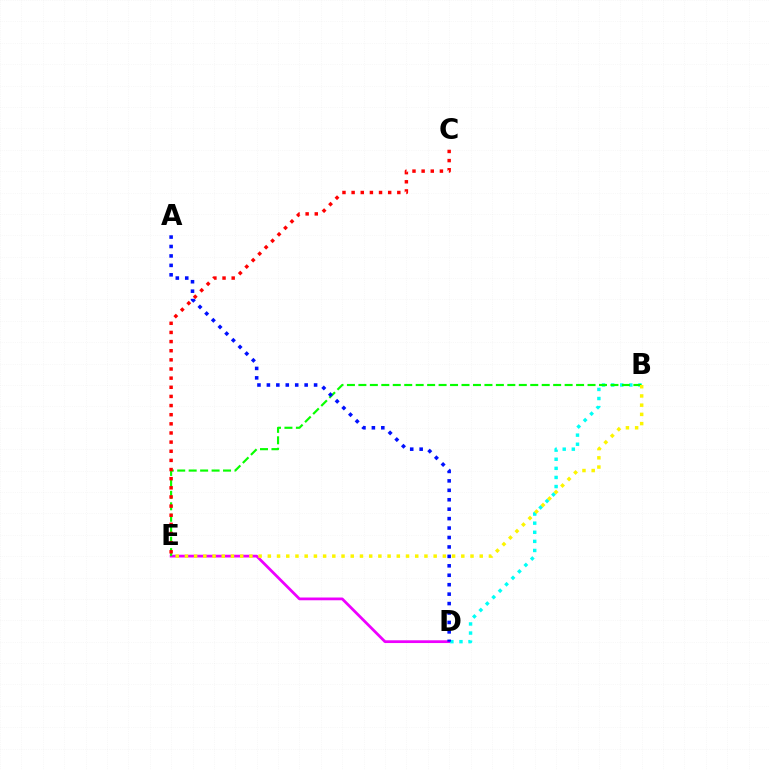{('D', 'E'): [{'color': '#ee00ff', 'line_style': 'solid', 'thickness': 1.99}], ('B', 'D'): [{'color': '#00fff6', 'line_style': 'dotted', 'thickness': 2.47}], ('B', 'E'): [{'color': '#08ff00', 'line_style': 'dashed', 'thickness': 1.56}, {'color': '#fcf500', 'line_style': 'dotted', 'thickness': 2.5}], ('A', 'D'): [{'color': '#0010ff', 'line_style': 'dotted', 'thickness': 2.56}], ('C', 'E'): [{'color': '#ff0000', 'line_style': 'dotted', 'thickness': 2.48}]}